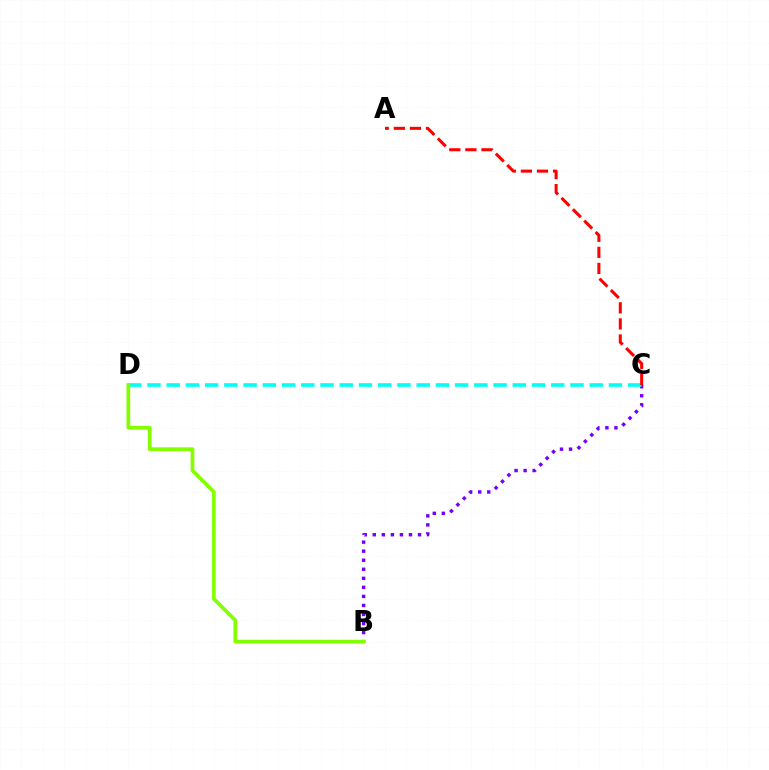{('B', 'C'): [{'color': '#7200ff', 'line_style': 'dotted', 'thickness': 2.46}], ('C', 'D'): [{'color': '#00fff6', 'line_style': 'dashed', 'thickness': 2.61}], ('A', 'C'): [{'color': '#ff0000', 'line_style': 'dashed', 'thickness': 2.19}], ('B', 'D'): [{'color': '#84ff00', 'line_style': 'solid', 'thickness': 2.67}]}